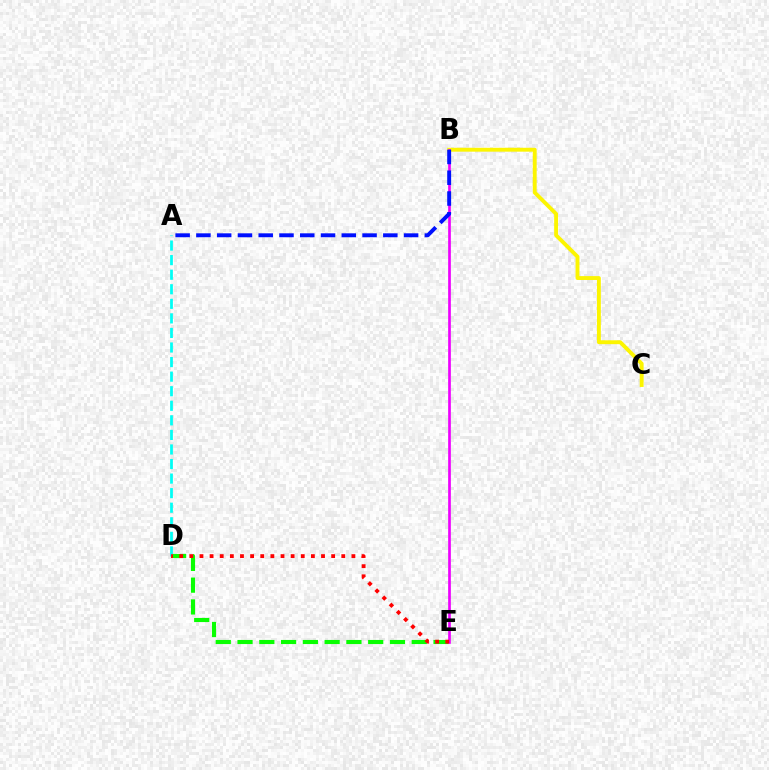{('B', 'C'): [{'color': '#fcf500', 'line_style': 'solid', 'thickness': 2.8}], ('D', 'E'): [{'color': '#08ff00', 'line_style': 'dashed', 'thickness': 2.96}, {'color': '#ff0000', 'line_style': 'dotted', 'thickness': 2.75}], ('A', 'D'): [{'color': '#00fff6', 'line_style': 'dashed', 'thickness': 1.98}], ('B', 'E'): [{'color': '#ee00ff', 'line_style': 'solid', 'thickness': 1.94}], ('A', 'B'): [{'color': '#0010ff', 'line_style': 'dashed', 'thickness': 2.82}]}